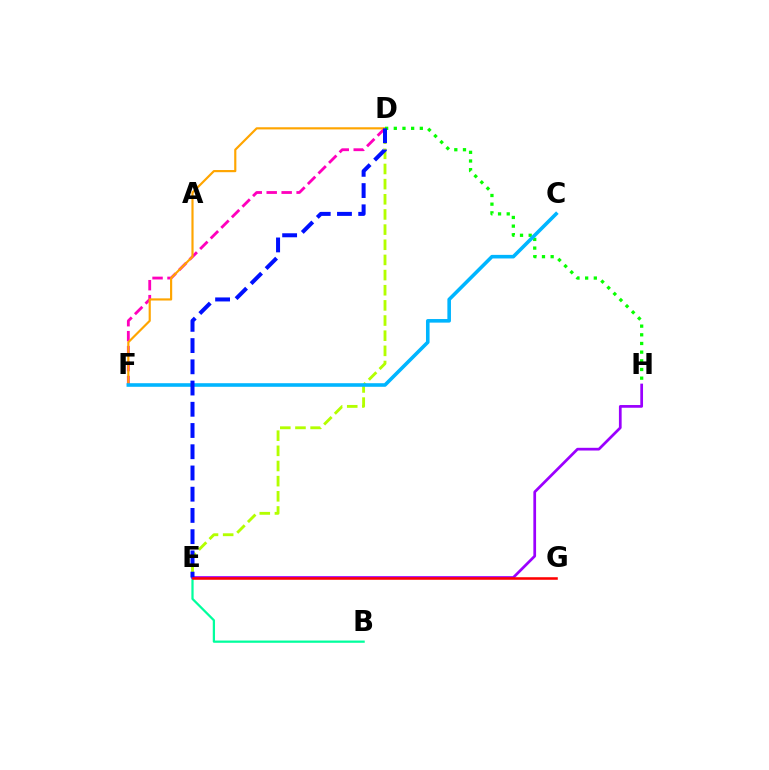{('D', 'F'): [{'color': '#ff00bd', 'line_style': 'dashed', 'thickness': 2.03}, {'color': '#ffa500', 'line_style': 'solid', 'thickness': 1.56}], ('B', 'E'): [{'color': '#00ff9d', 'line_style': 'solid', 'thickness': 1.62}], ('D', 'E'): [{'color': '#b3ff00', 'line_style': 'dashed', 'thickness': 2.06}, {'color': '#0010ff', 'line_style': 'dashed', 'thickness': 2.88}], ('D', 'H'): [{'color': '#08ff00', 'line_style': 'dotted', 'thickness': 2.36}], ('C', 'F'): [{'color': '#00b5ff', 'line_style': 'solid', 'thickness': 2.58}], ('E', 'H'): [{'color': '#9b00ff', 'line_style': 'solid', 'thickness': 1.96}], ('E', 'G'): [{'color': '#ff0000', 'line_style': 'solid', 'thickness': 1.84}]}